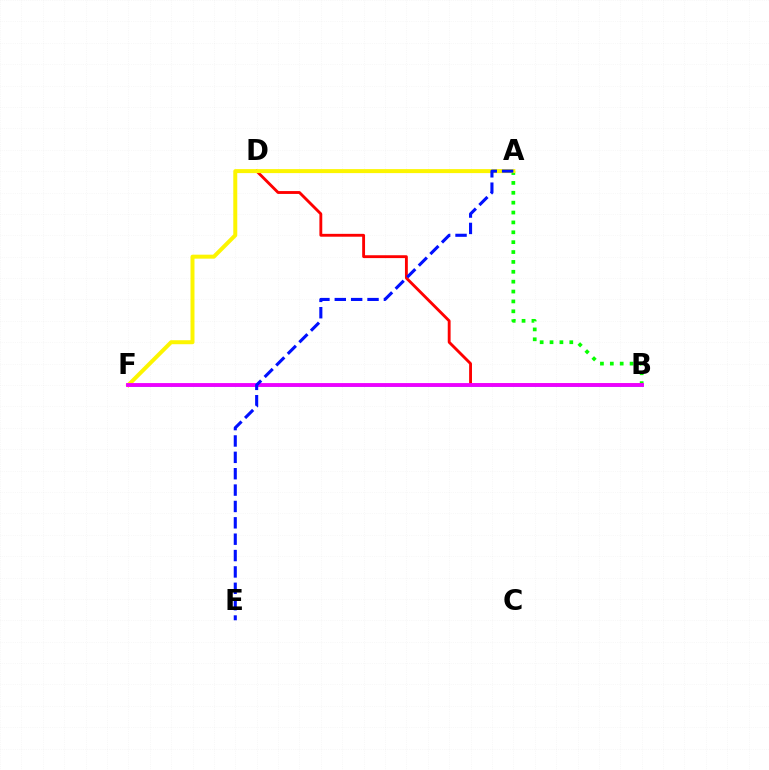{('A', 'B'): [{'color': '#08ff00', 'line_style': 'dotted', 'thickness': 2.68}], ('B', 'D'): [{'color': '#ff0000', 'line_style': 'solid', 'thickness': 2.06}], ('B', 'F'): [{'color': '#00fff6', 'line_style': 'solid', 'thickness': 2.01}, {'color': '#ee00ff', 'line_style': 'solid', 'thickness': 2.77}], ('A', 'F'): [{'color': '#fcf500', 'line_style': 'solid', 'thickness': 2.87}], ('A', 'E'): [{'color': '#0010ff', 'line_style': 'dashed', 'thickness': 2.22}]}